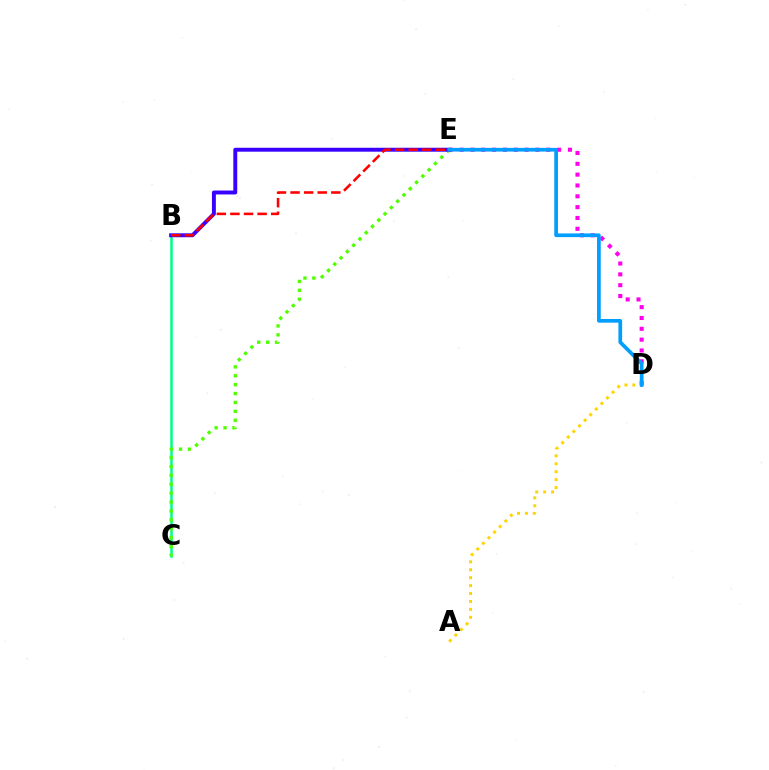{('B', 'C'): [{'color': '#00ff86', 'line_style': 'solid', 'thickness': 1.82}], ('D', 'E'): [{'color': '#ff00ed', 'line_style': 'dotted', 'thickness': 2.94}, {'color': '#009eff', 'line_style': 'solid', 'thickness': 2.67}], ('A', 'D'): [{'color': '#ffd500', 'line_style': 'dotted', 'thickness': 2.15}], ('C', 'E'): [{'color': '#4fff00', 'line_style': 'dotted', 'thickness': 2.42}], ('B', 'E'): [{'color': '#3700ff', 'line_style': 'solid', 'thickness': 2.82}, {'color': '#ff0000', 'line_style': 'dashed', 'thickness': 1.85}]}